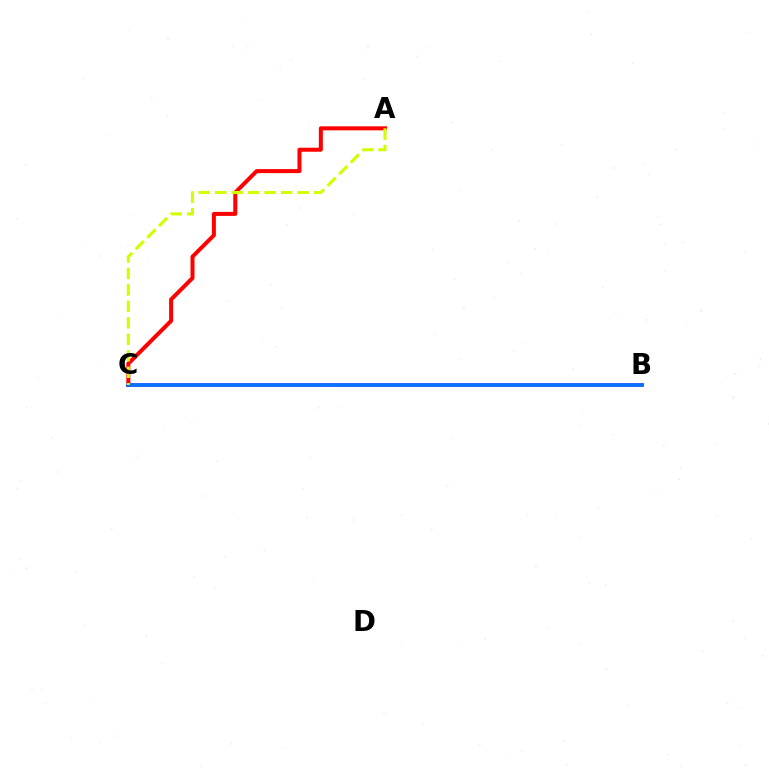{('B', 'C'): [{'color': '#00ff5c', 'line_style': 'solid', 'thickness': 1.57}, {'color': '#b900ff', 'line_style': 'solid', 'thickness': 2.53}, {'color': '#0074ff', 'line_style': 'solid', 'thickness': 2.57}], ('A', 'C'): [{'color': '#ff0000', 'line_style': 'solid', 'thickness': 2.89}, {'color': '#d1ff00', 'line_style': 'dashed', 'thickness': 2.24}]}